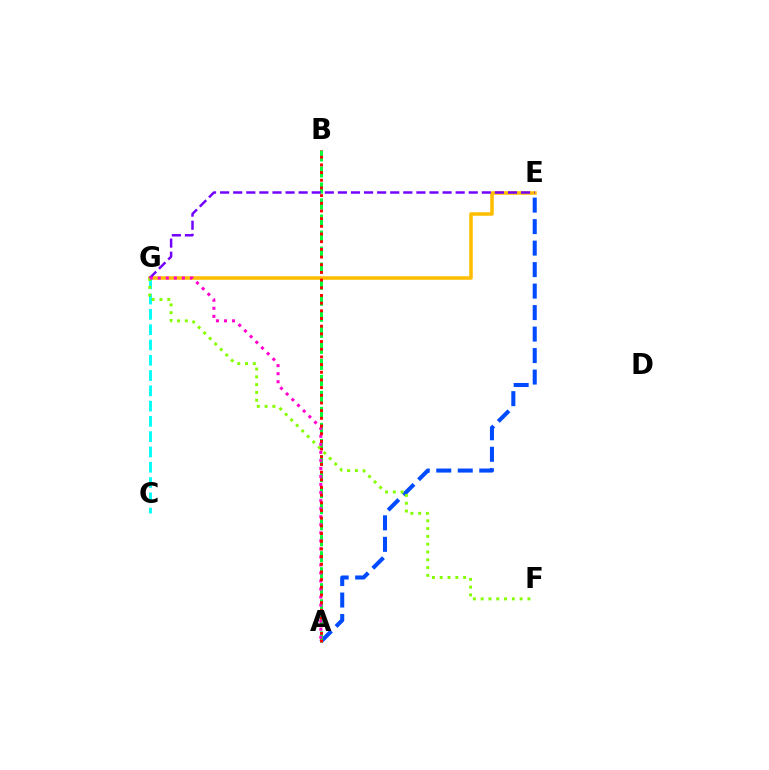{('A', 'E'): [{'color': '#004bff', 'line_style': 'dashed', 'thickness': 2.92}], ('A', 'B'): [{'color': '#00ff39', 'line_style': 'dashed', 'thickness': 2.18}, {'color': '#ff0000', 'line_style': 'dotted', 'thickness': 2.09}], ('E', 'G'): [{'color': '#ffbd00', 'line_style': 'solid', 'thickness': 2.54}, {'color': '#7200ff', 'line_style': 'dashed', 'thickness': 1.78}], ('C', 'G'): [{'color': '#00fff6', 'line_style': 'dashed', 'thickness': 2.08}], ('F', 'G'): [{'color': '#84ff00', 'line_style': 'dotted', 'thickness': 2.12}], ('A', 'G'): [{'color': '#ff00cf', 'line_style': 'dotted', 'thickness': 2.18}]}